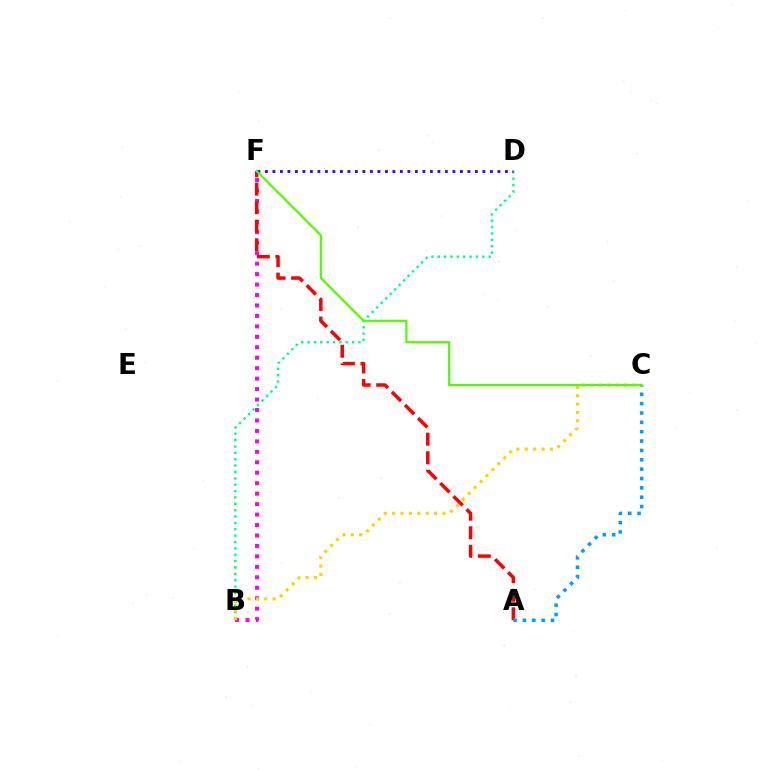{('B', 'D'): [{'color': '#00ff86', 'line_style': 'dotted', 'thickness': 1.73}], ('B', 'F'): [{'color': '#ff00ed', 'line_style': 'dotted', 'thickness': 2.84}], ('A', 'F'): [{'color': '#ff0000', 'line_style': 'dashed', 'thickness': 2.52}], ('D', 'F'): [{'color': '#3700ff', 'line_style': 'dotted', 'thickness': 2.04}], ('A', 'C'): [{'color': '#009eff', 'line_style': 'dotted', 'thickness': 2.54}], ('B', 'C'): [{'color': '#ffd500', 'line_style': 'dotted', 'thickness': 2.28}], ('C', 'F'): [{'color': '#4fff00', 'line_style': 'solid', 'thickness': 1.59}]}